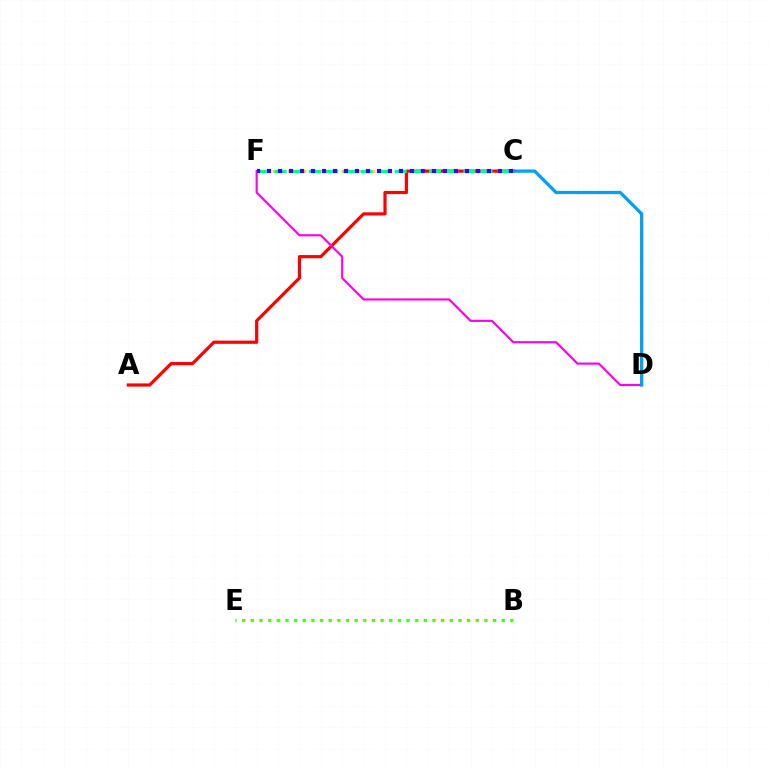{('B', 'E'): [{'color': '#4fff00', 'line_style': 'dotted', 'thickness': 2.35}], ('C', 'F'): [{'color': '#ffd500', 'line_style': 'dotted', 'thickness': 2.08}, {'color': '#00ff86', 'line_style': 'dashed', 'thickness': 2.33}, {'color': '#3700ff', 'line_style': 'dotted', 'thickness': 2.99}], ('A', 'C'): [{'color': '#ff0000', 'line_style': 'solid', 'thickness': 2.29}], ('D', 'F'): [{'color': '#ff00ed', 'line_style': 'solid', 'thickness': 1.56}], ('C', 'D'): [{'color': '#009eff', 'line_style': 'solid', 'thickness': 2.35}]}